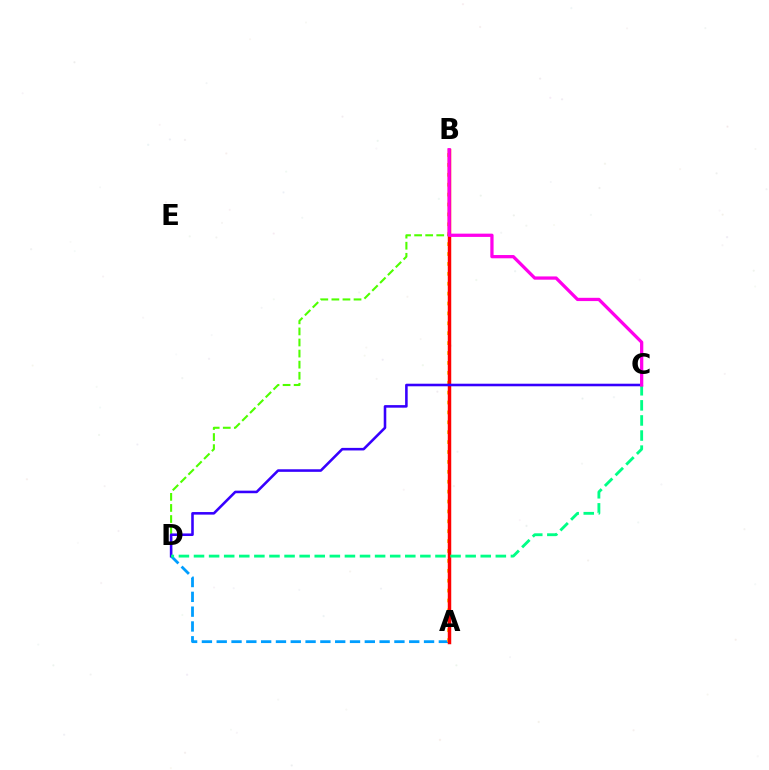{('A', 'D'): [{'color': '#009eff', 'line_style': 'dashed', 'thickness': 2.01}], ('A', 'B'): [{'color': '#ffd500', 'line_style': 'dotted', 'thickness': 2.69}, {'color': '#ff0000', 'line_style': 'solid', 'thickness': 2.5}], ('B', 'D'): [{'color': '#4fff00', 'line_style': 'dashed', 'thickness': 1.5}], ('C', 'D'): [{'color': '#3700ff', 'line_style': 'solid', 'thickness': 1.85}, {'color': '#00ff86', 'line_style': 'dashed', 'thickness': 2.05}], ('B', 'C'): [{'color': '#ff00ed', 'line_style': 'solid', 'thickness': 2.35}]}